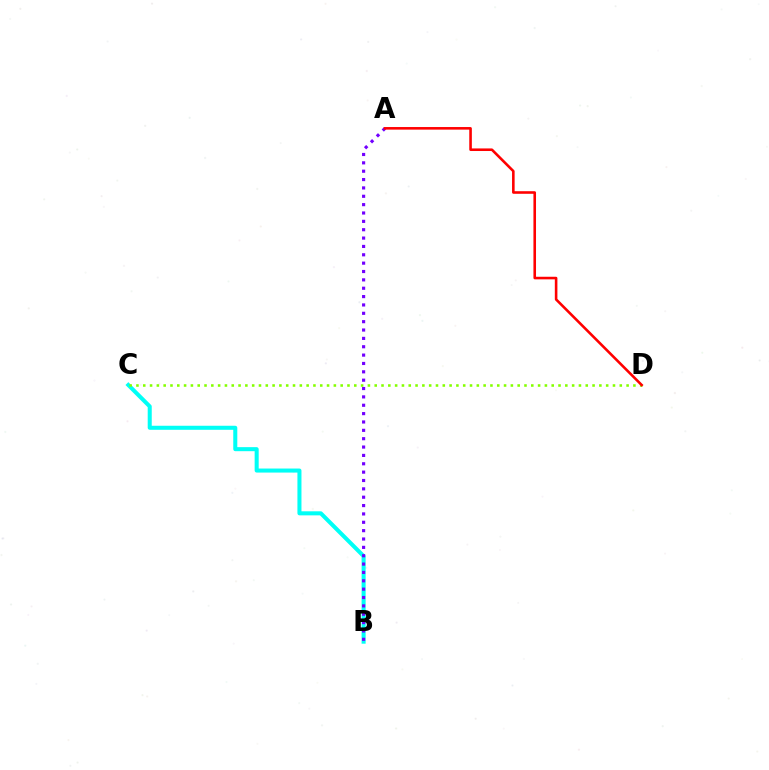{('B', 'C'): [{'color': '#00fff6', 'line_style': 'solid', 'thickness': 2.91}], ('C', 'D'): [{'color': '#84ff00', 'line_style': 'dotted', 'thickness': 1.85}], ('A', 'B'): [{'color': '#7200ff', 'line_style': 'dotted', 'thickness': 2.27}], ('A', 'D'): [{'color': '#ff0000', 'line_style': 'solid', 'thickness': 1.86}]}